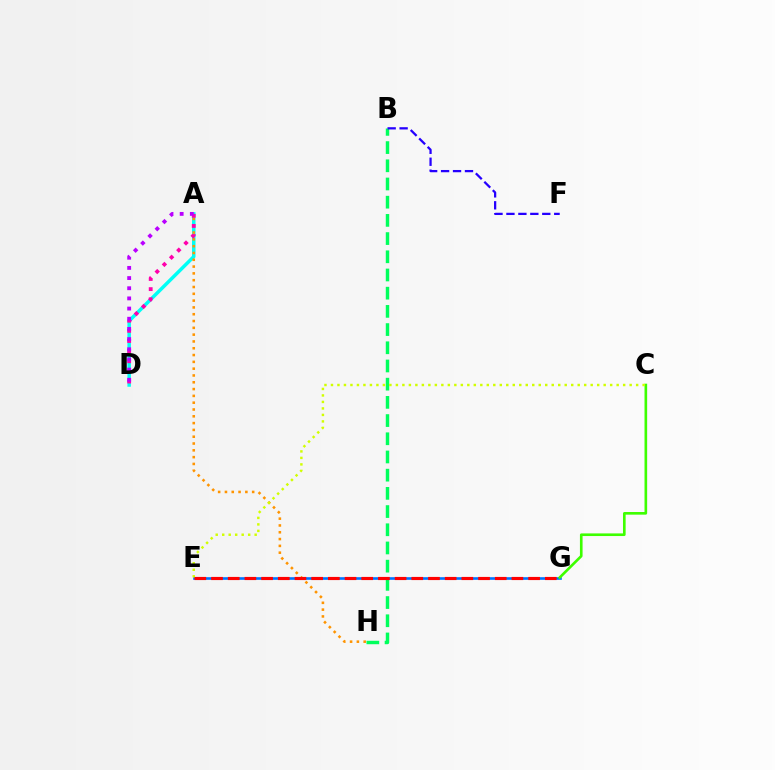{('B', 'H'): [{'color': '#00ff5c', 'line_style': 'dashed', 'thickness': 2.47}], ('B', 'F'): [{'color': '#2500ff', 'line_style': 'dashed', 'thickness': 1.62}], ('E', 'G'): [{'color': '#0074ff', 'line_style': 'solid', 'thickness': 1.9}, {'color': '#ff0000', 'line_style': 'dashed', 'thickness': 2.27}], ('A', 'D'): [{'color': '#00fff6', 'line_style': 'solid', 'thickness': 2.51}, {'color': '#ff00ac', 'line_style': 'dotted', 'thickness': 2.75}, {'color': '#b900ff', 'line_style': 'dotted', 'thickness': 2.76}], ('A', 'H'): [{'color': '#ff9400', 'line_style': 'dotted', 'thickness': 1.85}], ('C', 'G'): [{'color': '#3dff00', 'line_style': 'solid', 'thickness': 1.9}], ('C', 'E'): [{'color': '#d1ff00', 'line_style': 'dotted', 'thickness': 1.76}]}